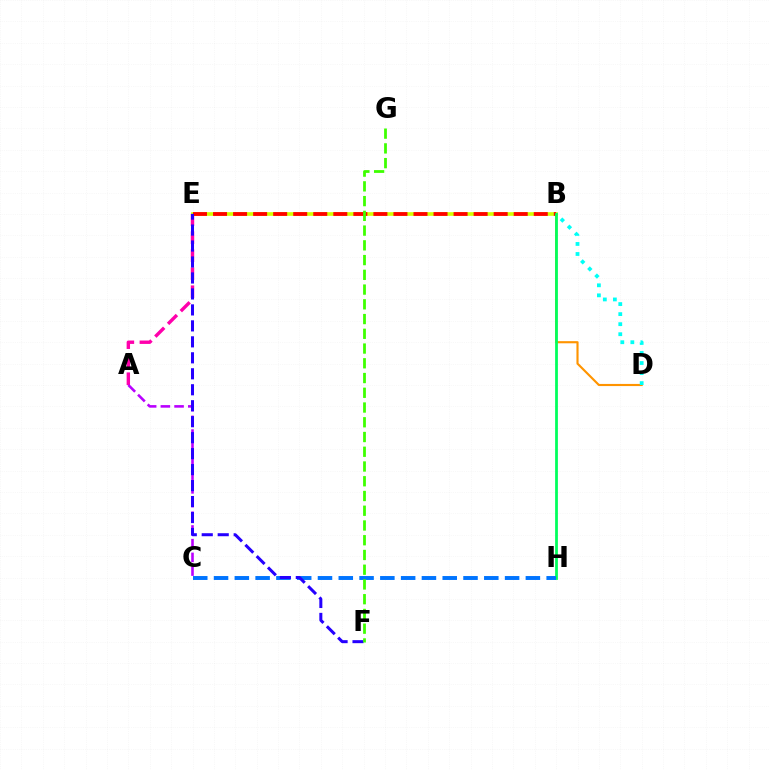{('A', 'E'): [{'color': '#ff00ac', 'line_style': 'dashed', 'thickness': 2.45}], ('B', 'E'): [{'color': '#d1ff00', 'line_style': 'solid', 'thickness': 2.63}, {'color': '#ff0000', 'line_style': 'dashed', 'thickness': 2.72}], ('B', 'D'): [{'color': '#ff9400', 'line_style': 'solid', 'thickness': 1.54}, {'color': '#00fff6', 'line_style': 'dotted', 'thickness': 2.73}], ('A', 'C'): [{'color': '#b900ff', 'line_style': 'dashed', 'thickness': 1.86}], ('B', 'H'): [{'color': '#00ff5c', 'line_style': 'solid', 'thickness': 2.0}], ('C', 'H'): [{'color': '#0074ff', 'line_style': 'dashed', 'thickness': 2.82}], ('E', 'F'): [{'color': '#2500ff', 'line_style': 'dashed', 'thickness': 2.17}], ('F', 'G'): [{'color': '#3dff00', 'line_style': 'dashed', 'thickness': 2.0}]}